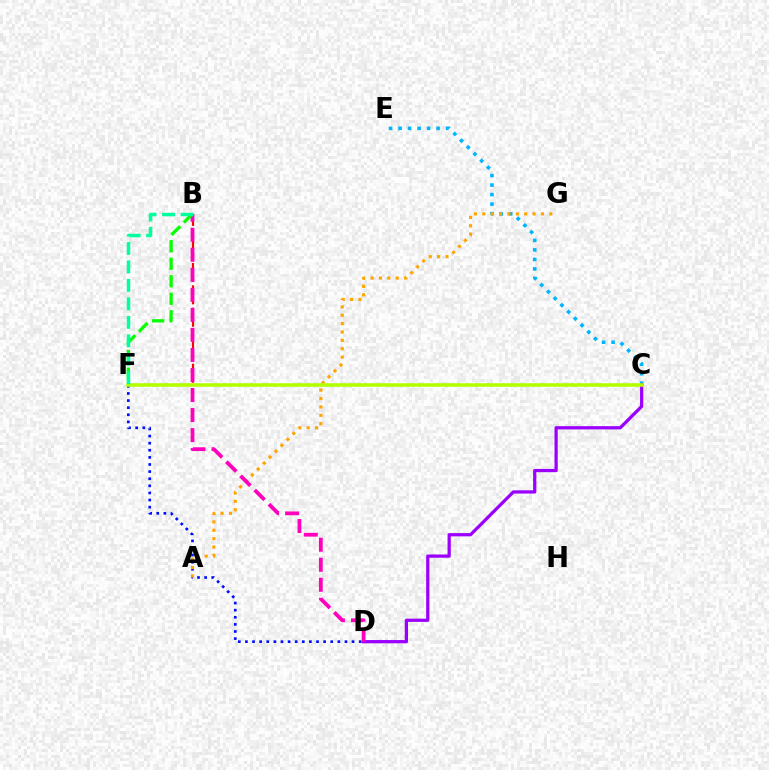{('C', 'E'): [{'color': '#00b5ff', 'line_style': 'dotted', 'thickness': 2.58}], ('D', 'F'): [{'color': '#0010ff', 'line_style': 'dotted', 'thickness': 1.93}], ('C', 'D'): [{'color': '#9b00ff', 'line_style': 'solid', 'thickness': 2.33}], ('A', 'G'): [{'color': '#ffa500', 'line_style': 'dotted', 'thickness': 2.28}], ('B', 'F'): [{'color': '#ff0000', 'line_style': 'dashed', 'thickness': 1.52}, {'color': '#08ff00', 'line_style': 'dashed', 'thickness': 2.38}, {'color': '#00ff9d', 'line_style': 'dashed', 'thickness': 2.51}], ('B', 'D'): [{'color': '#ff00bd', 'line_style': 'dashed', 'thickness': 2.72}], ('C', 'F'): [{'color': '#b3ff00', 'line_style': 'solid', 'thickness': 2.54}]}